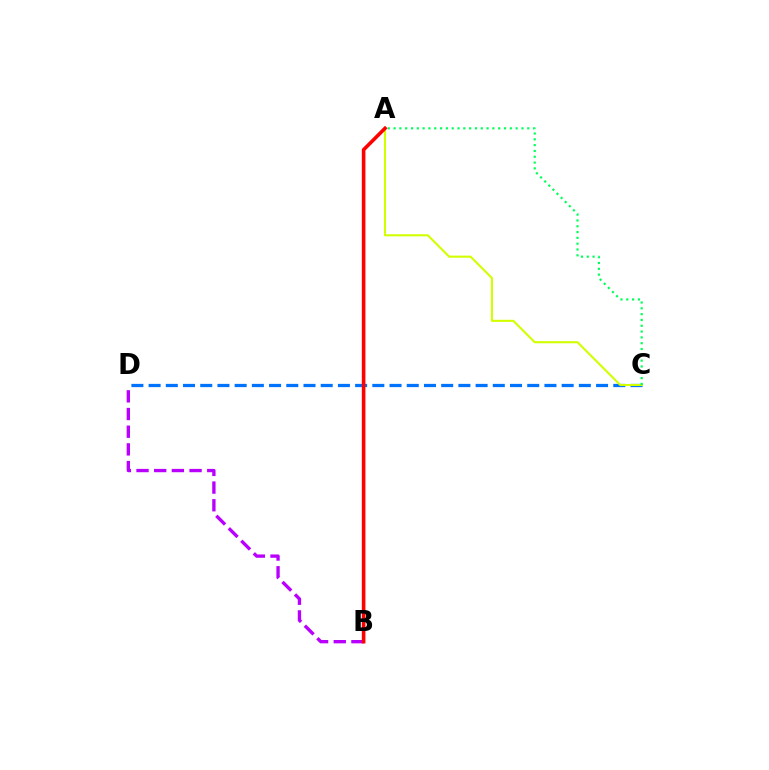{('C', 'D'): [{'color': '#0074ff', 'line_style': 'dashed', 'thickness': 2.34}], ('A', 'C'): [{'color': '#d1ff00', 'line_style': 'solid', 'thickness': 1.51}, {'color': '#00ff5c', 'line_style': 'dotted', 'thickness': 1.58}], ('B', 'D'): [{'color': '#b900ff', 'line_style': 'dashed', 'thickness': 2.4}], ('A', 'B'): [{'color': '#ff0000', 'line_style': 'solid', 'thickness': 2.59}]}